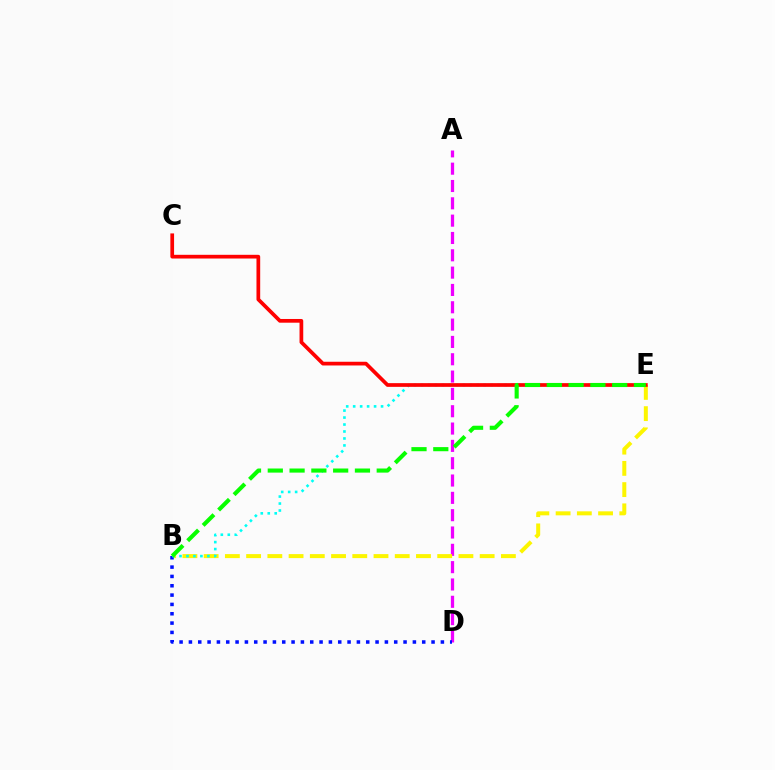{('A', 'D'): [{'color': '#ee00ff', 'line_style': 'dashed', 'thickness': 2.35}], ('B', 'E'): [{'color': '#fcf500', 'line_style': 'dashed', 'thickness': 2.88}, {'color': '#00fff6', 'line_style': 'dotted', 'thickness': 1.89}, {'color': '#08ff00', 'line_style': 'dashed', 'thickness': 2.96}], ('B', 'D'): [{'color': '#0010ff', 'line_style': 'dotted', 'thickness': 2.54}], ('C', 'E'): [{'color': '#ff0000', 'line_style': 'solid', 'thickness': 2.67}]}